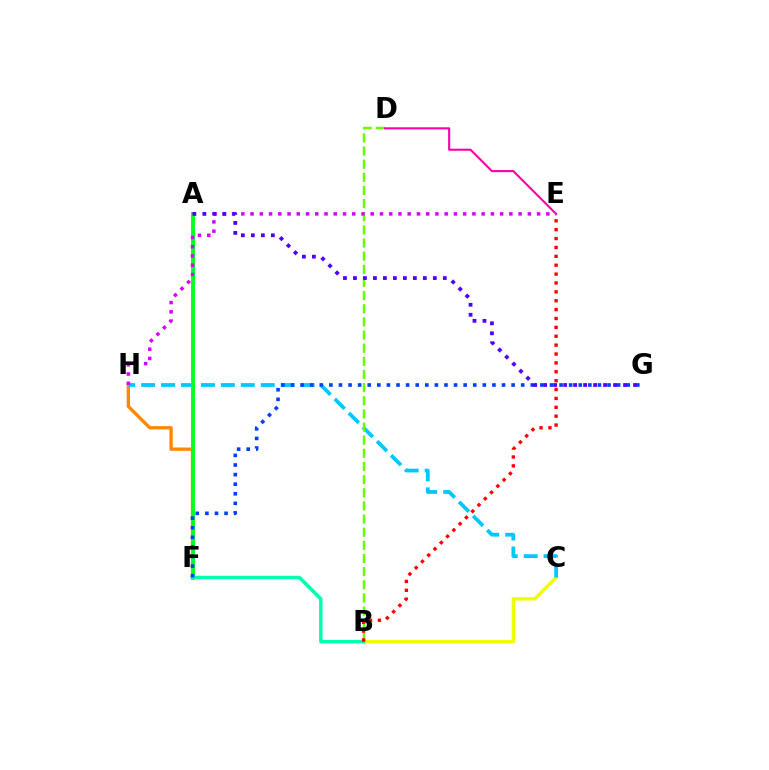{('F', 'H'): [{'color': '#ff8800', 'line_style': 'solid', 'thickness': 2.38}], ('B', 'C'): [{'color': '#eeff00', 'line_style': 'solid', 'thickness': 2.4}], ('C', 'H'): [{'color': '#00c7ff', 'line_style': 'dashed', 'thickness': 2.71}], ('B', 'D'): [{'color': '#66ff00', 'line_style': 'dashed', 'thickness': 1.79}], ('A', 'F'): [{'color': '#00ff27', 'line_style': 'solid', 'thickness': 2.79}], ('D', 'E'): [{'color': '#ff00a0', 'line_style': 'solid', 'thickness': 1.51}], ('E', 'H'): [{'color': '#d600ff', 'line_style': 'dotted', 'thickness': 2.51}], ('B', 'F'): [{'color': '#00ffaf', 'line_style': 'solid', 'thickness': 2.49}], ('F', 'G'): [{'color': '#003fff', 'line_style': 'dotted', 'thickness': 2.61}], ('A', 'G'): [{'color': '#4f00ff', 'line_style': 'dotted', 'thickness': 2.71}], ('B', 'E'): [{'color': '#ff0000', 'line_style': 'dotted', 'thickness': 2.41}]}